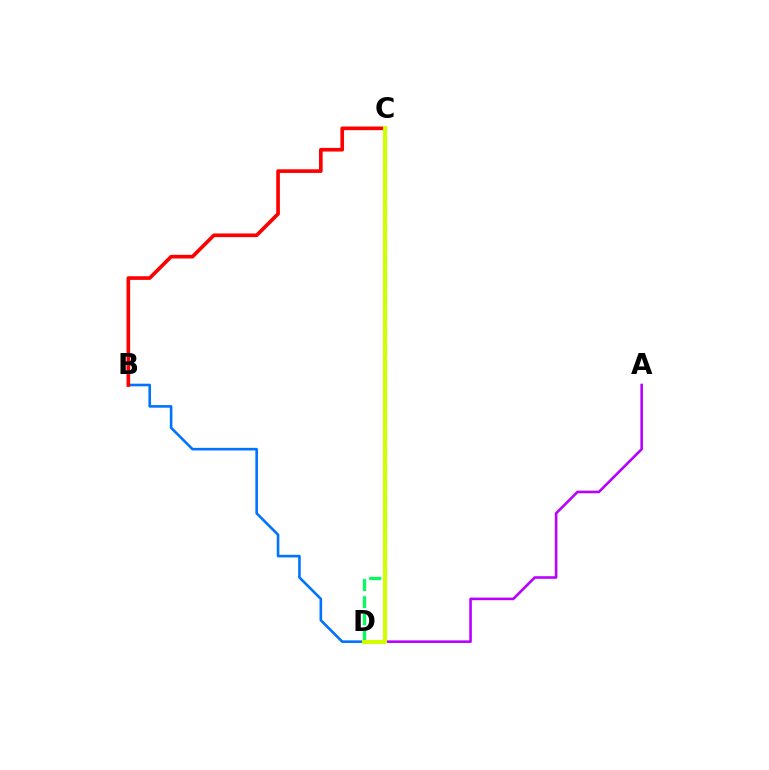{('C', 'D'): [{'color': '#00ff5c', 'line_style': 'dashed', 'thickness': 2.33}, {'color': '#d1ff00', 'line_style': 'solid', 'thickness': 2.93}], ('B', 'D'): [{'color': '#0074ff', 'line_style': 'solid', 'thickness': 1.88}], ('B', 'C'): [{'color': '#ff0000', 'line_style': 'solid', 'thickness': 2.63}], ('A', 'D'): [{'color': '#b900ff', 'line_style': 'solid', 'thickness': 1.87}]}